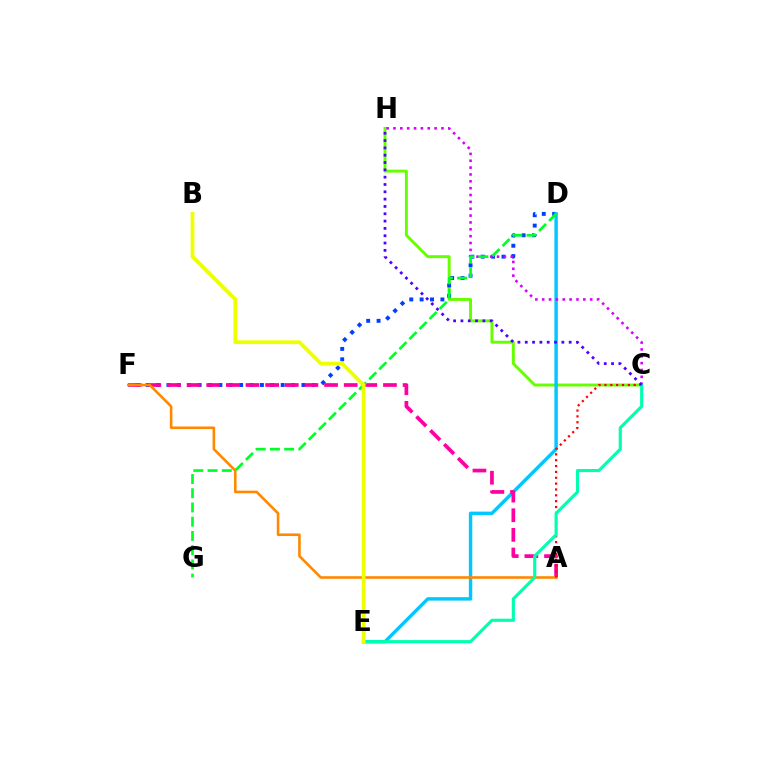{('C', 'H'): [{'color': '#66ff00', 'line_style': 'solid', 'thickness': 2.11}, {'color': '#d600ff', 'line_style': 'dotted', 'thickness': 1.86}, {'color': '#4f00ff', 'line_style': 'dotted', 'thickness': 1.99}], ('D', 'F'): [{'color': '#003fff', 'line_style': 'dotted', 'thickness': 2.82}], ('D', 'E'): [{'color': '#00c7ff', 'line_style': 'solid', 'thickness': 2.46}], ('A', 'F'): [{'color': '#ff00a0', 'line_style': 'dashed', 'thickness': 2.67}, {'color': '#ff8800', 'line_style': 'solid', 'thickness': 1.86}], ('A', 'C'): [{'color': '#ff0000', 'line_style': 'dotted', 'thickness': 1.59}], ('D', 'G'): [{'color': '#00ff27', 'line_style': 'dashed', 'thickness': 1.93}], ('C', 'E'): [{'color': '#00ffaf', 'line_style': 'solid', 'thickness': 2.25}], ('B', 'E'): [{'color': '#eeff00', 'line_style': 'solid', 'thickness': 2.71}]}